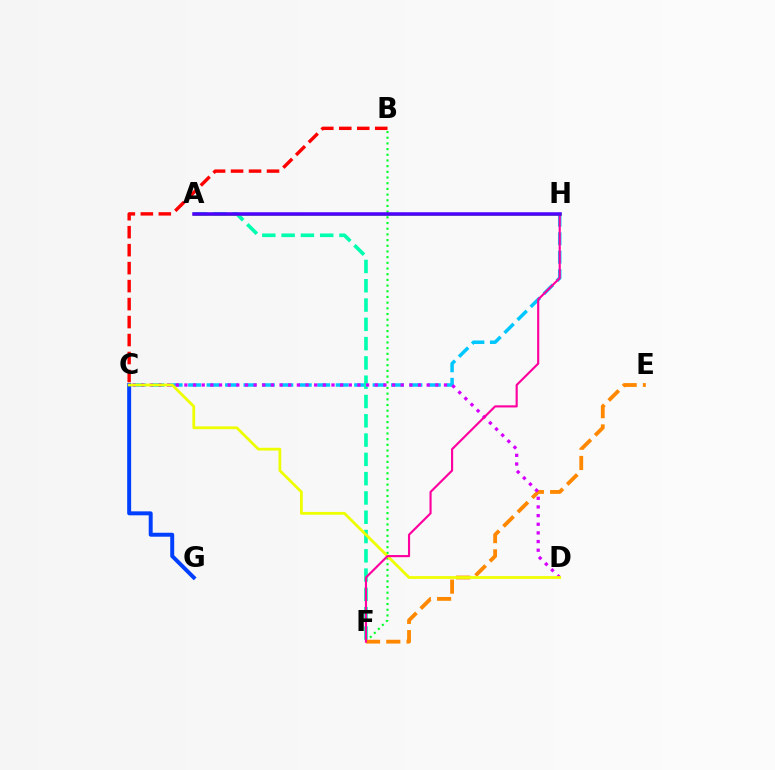{('C', 'H'): [{'color': '#00c7ff', 'line_style': 'dashed', 'thickness': 2.51}], ('C', 'G'): [{'color': '#003fff', 'line_style': 'solid', 'thickness': 2.85}], ('A', 'F'): [{'color': '#00ffaf', 'line_style': 'dashed', 'thickness': 2.62}], ('B', 'F'): [{'color': '#00ff27', 'line_style': 'dotted', 'thickness': 1.55}], ('E', 'F'): [{'color': '#ff8800', 'line_style': 'dashed', 'thickness': 2.75}], ('B', 'C'): [{'color': '#ff0000', 'line_style': 'dashed', 'thickness': 2.44}], ('C', 'D'): [{'color': '#d600ff', 'line_style': 'dotted', 'thickness': 2.35}, {'color': '#eeff00', 'line_style': 'solid', 'thickness': 1.99}], ('A', 'H'): [{'color': '#66ff00', 'line_style': 'solid', 'thickness': 1.87}, {'color': '#4f00ff', 'line_style': 'solid', 'thickness': 2.54}], ('F', 'H'): [{'color': '#ff00a0', 'line_style': 'solid', 'thickness': 1.54}]}